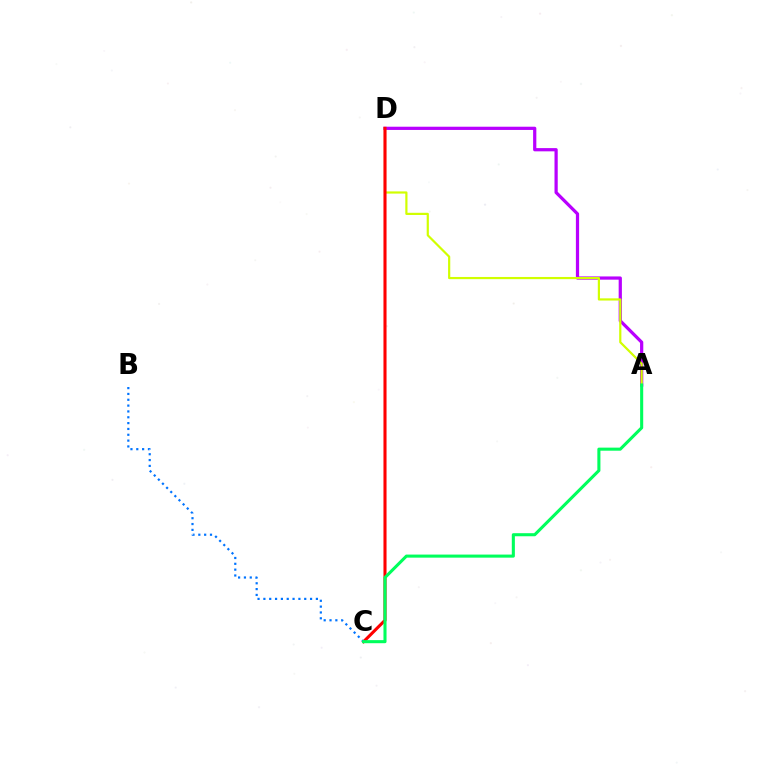{('A', 'D'): [{'color': '#b900ff', 'line_style': 'solid', 'thickness': 2.32}, {'color': '#d1ff00', 'line_style': 'solid', 'thickness': 1.58}], ('C', 'D'): [{'color': '#ff0000', 'line_style': 'solid', 'thickness': 2.21}], ('B', 'C'): [{'color': '#0074ff', 'line_style': 'dotted', 'thickness': 1.59}], ('A', 'C'): [{'color': '#00ff5c', 'line_style': 'solid', 'thickness': 2.21}]}